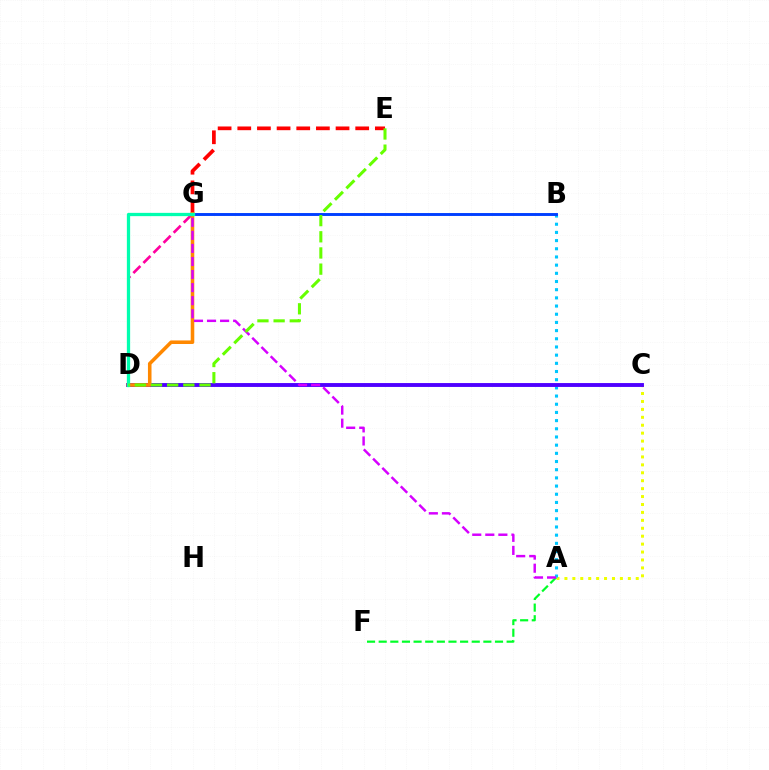{('A', 'C'): [{'color': '#eeff00', 'line_style': 'dotted', 'thickness': 2.15}], ('D', 'G'): [{'color': '#ff00a0', 'line_style': 'dashed', 'thickness': 1.94}, {'color': '#ff8800', 'line_style': 'solid', 'thickness': 2.56}, {'color': '#00ffaf', 'line_style': 'solid', 'thickness': 2.35}], ('A', 'B'): [{'color': '#00c7ff', 'line_style': 'dotted', 'thickness': 2.22}], ('C', 'D'): [{'color': '#4f00ff', 'line_style': 'solid', 'thickness': 2.79}], ('A', 'F'): [{'color': '#00ff27', 'line_style': 'dashed', 'thickness': 1.58}], ('E', 'G'): [{'color': '#ff0000', 'line_style': 'dashed', 'thickness': 2.67}], ('A', 'G'): [{'color': '#d600ff', 'line_style': 'dashed', 'thickness': 1.77}], ('B', 'G'): [{'color': '#003fff', 'line_style': 'solid', 'thickness': 2.09}], ('D', 'E'): [{'color': '#66ff00', 'line_style': 'dashed', 'thickness': 2.2}]}